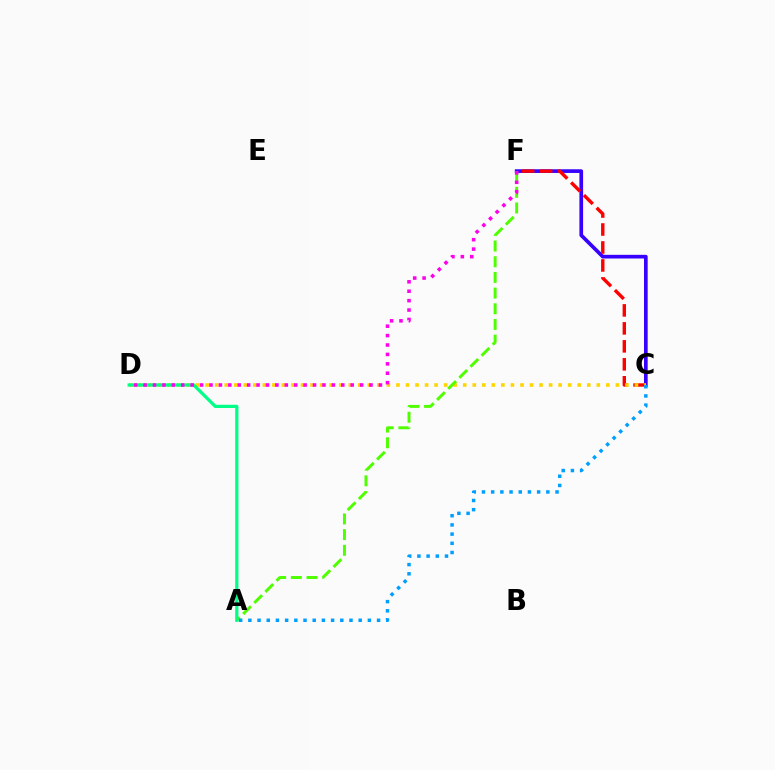{('C', 'F'): [{'color': '#3700ff', 'line_style': 'solid', 'thickness': 2.65}, {'color': '#ff0000', 'line_style': 'dashed', 'thickness': 2.44}], ('C', 'D'): [{'color': '#ffd500', 'line_style': 'dotted', 'thickness': 2.59}], ('A', 'F'): [{'color': '#4fff00', 'line_style': 'dashed', 'thickness': 2.13}], ('A', 'D'): [{'color': '#00ff86', 'line_style': 'solid', 'thickness': 2.34}], ('D', 'F'): [{'color': '#ff00ed', 'line_style': 'dotted', 'thickness': 2.56}], ('A', 'C'): [{'color': '#009eff', 'line_style': 'dotted', 'thickness': 2.5}]}